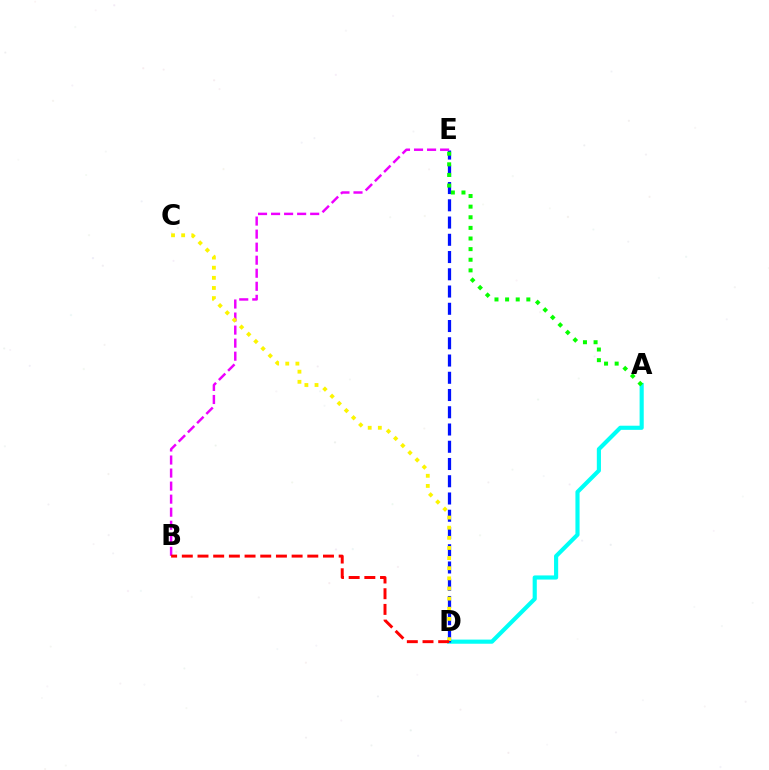{('A', 'D'): [{'color': '#00fff6', 'line_style': 'solid', 'thickness': 2.98}], ('D', 'E'): [{'color': '#0010ff', 'line_style': 'dashed', 'thickness': 2.34}], ('B', 'E'): [{'color': '#ee00ff', 'line_style': 'dashed', 'thickness': 1.77}], ('C', 'D'): [{'color': '#fcf500', 'line_style': 'dotted', 'thickness': 2.75}], ('A', 'E'): [{'color': '#08ff00', 'line_style': 'dotted', 'thickness': 2.89}], ('B', 'D'): [{'color': '#ff0000', 'line_style': 'dashed', 'thickness': 2.13}]}